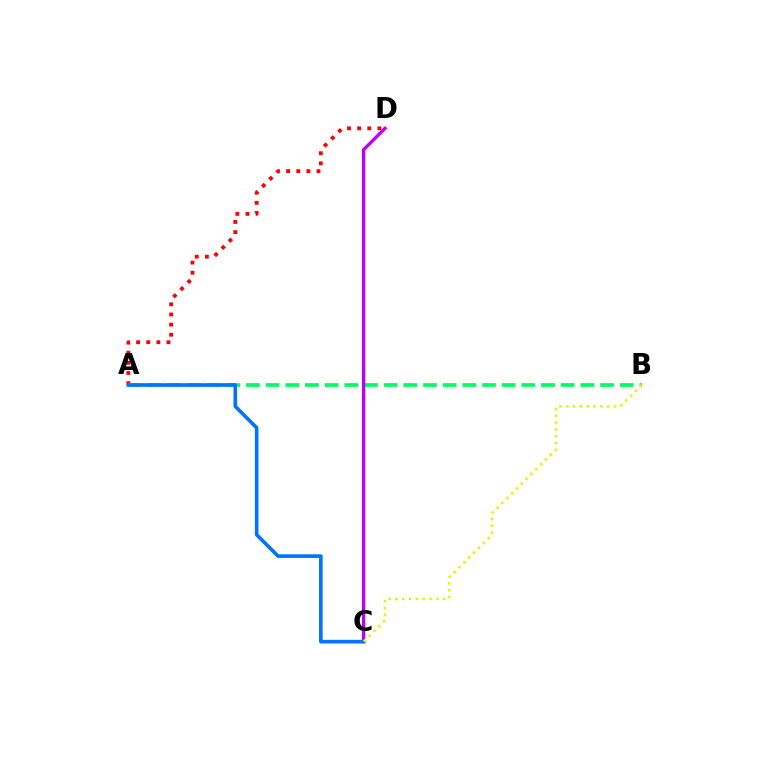{('A', 'D'): [{'color': '#ff0000', 'line_style': 'dotted', 'thickness': 2.75}], ('A', 'B'): [{'color': '#00ff5c', 'line_style': 'dashed', 'thickness': 2.67}], ('C', 'D'): [{'color': '#b900ff', 'line_style': 'solid', 'thickness': 2.4}], ('A', 'C'): [{'color': '#0074ff', 'line_style': 'solid', 'thickness': 2.61}], ('B', 'C'): [{'color': '#d1ff00', 'line_style': 'dotted', 'thickness': 1.86}]}